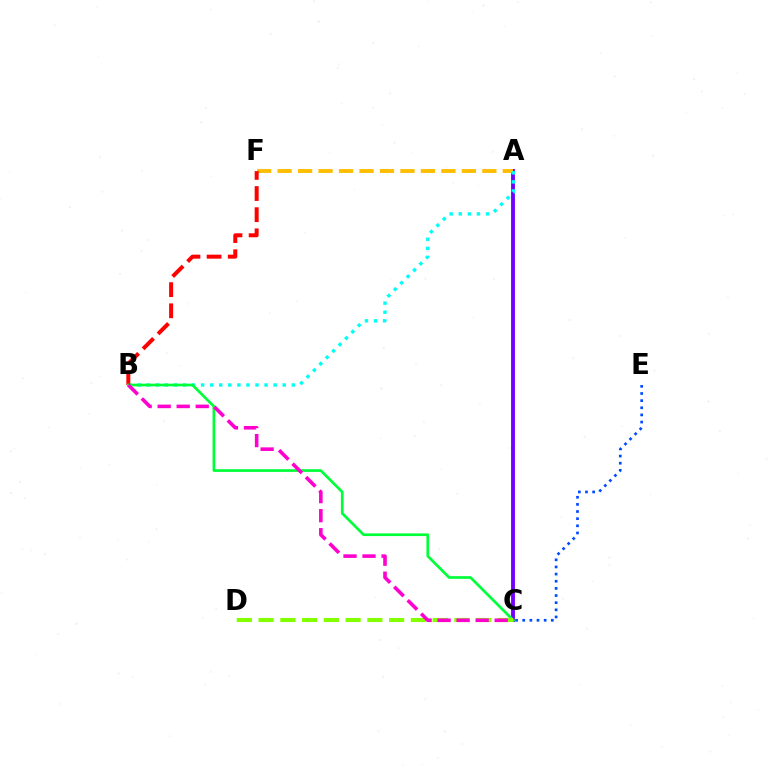{('A', 'C'): [{'color': '#7200ff', 'line_style': 'solid', 'thickness': 2.78}], ('A', 'F'): [{'color': '#ffbd00', 'line_style': 'dashed', 'thickness': 2.78}], ('A', 'B'): [{'color': '#00fff6', 'line_style': 'dotted', 'thickness': 2.46}], ('B', 'F'): [{'color': '#ff0000', 'line_style': 'dashed', 'thickness': 2.87}], ('B', 'C'): [{'color': '#00ff39', 'line_style': 'solid', 'thickness': 1.94}, {'color': '#ff00cf', 'line_style': 'dashed', 'thickness': 2.59}], ('C', 'D'): [{'color': '#84ff00', 'line_style': 'dashed', 'thickness': 2.96}], ('C', 'E'): [{'color': '#004bff', 'line_style': 'dotted', 'thickness': 1.94}]}